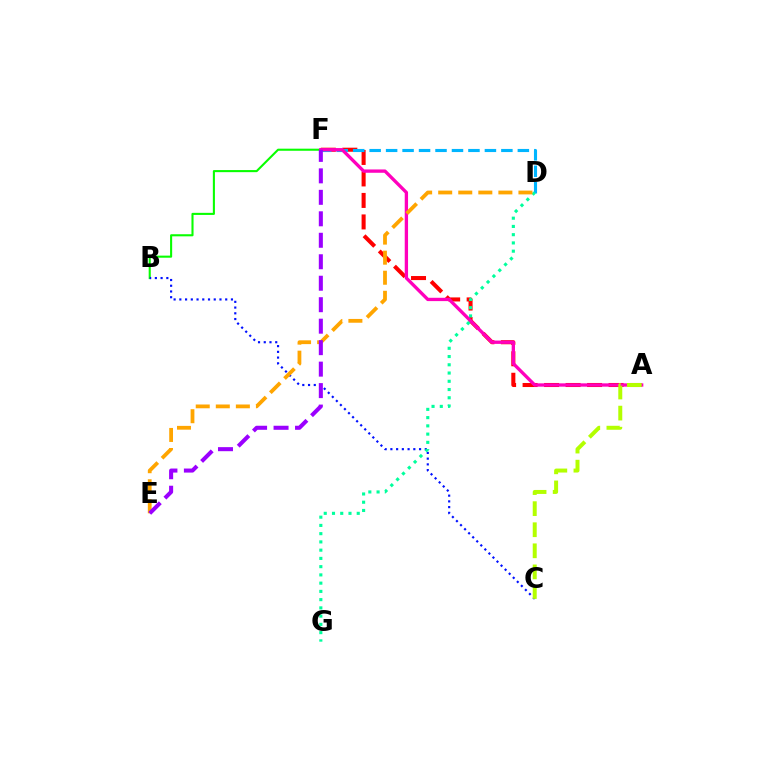{('B', 'F'): [{'color': '#08ff00', 'line_style': 'solid', 'thickness': 1.51}], ('B', 'C'): [{'color': '#0010ff', 'line_style': 'dotted', 'thickness': 1.56}], ('A', 'F'): [{'color': '#ff0000', 'line_style': 'dashed', 'thickness': 2.92}, {'color': '#ff00bd', 'line_style': 'solid', 'thickness': 2.39}], ('D', 'F'): [{'color': '#00b5ff', 'line_style': 'dashed', 'thickness': 2.24}], ('A', 'C'): [{'color': '#b3ff00', 'line_style': 'dashed', 'thickness': 2.86}], ('D', 'G'): [{'color': '#00ff9d', 'line_style': 'dotted', 'thickness': 2.24}], ('D', 'E'): [{'color': '#ffa500', 'line_style': 'dashed', 'thickness': 2.73}], ('E', 'F'): [{'color': '#9b00ff', 'line_style': 'dashed', 'thickness': 2.92}]}